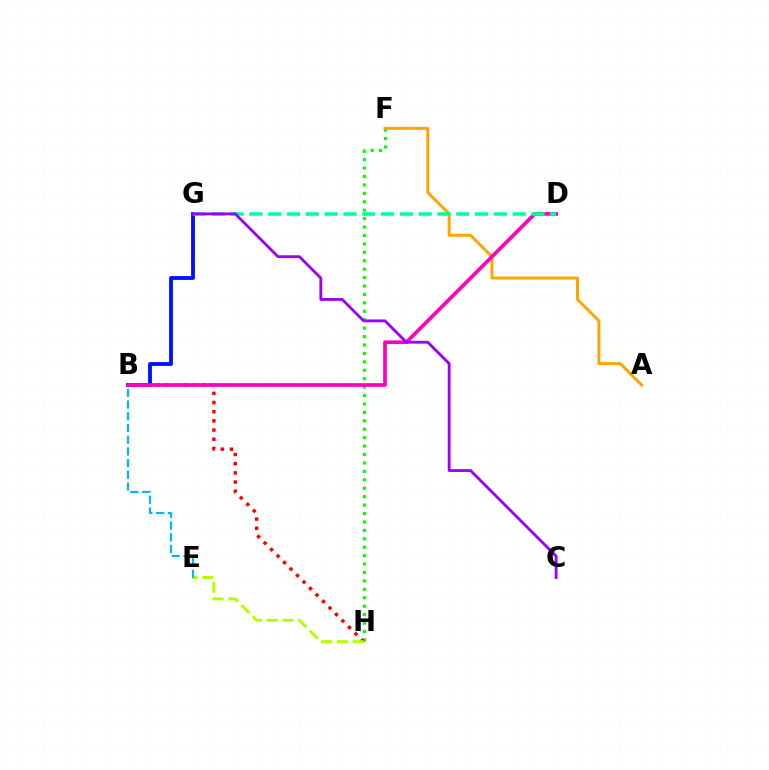{('B', 'G'): [{'color': '#0010ff', 'line_style': 'solid', 'thickness': 2.76}], ('F', 'H'): [{'color': '#08ff00', 'line_style': 'dotted', 'thickness': 2.29}], ('B', 'H'): [{'color': '#ff0000', 'line_style': 'dotted', 'thickness': 2.49}], ('E', 'H'): [{'color': '#b3ff00', 'line_style': 'dashed', 'thickness': 2.14}], ('A', 'F'): [{'color': '#ffa500', 'line_style': 'solid', 'thickness': 2.14}], ('B', 'D'): [{'color': '#ff00bd', 'line_style': 'solid', 'thickness': 2.65}], ('B', 'E'): [{'color': '#00b5ff', 'line_style': 'dashed', 'thickness': 1.59}], ('D', 'G'): [{'color': '#00ff9d', 'line_style': 'dashed', 'thickness': 2.55}], ('C', 'G'): [{'color': '#9b00ff', 'line_style': 'solid', 'thickness': 2.04}]}